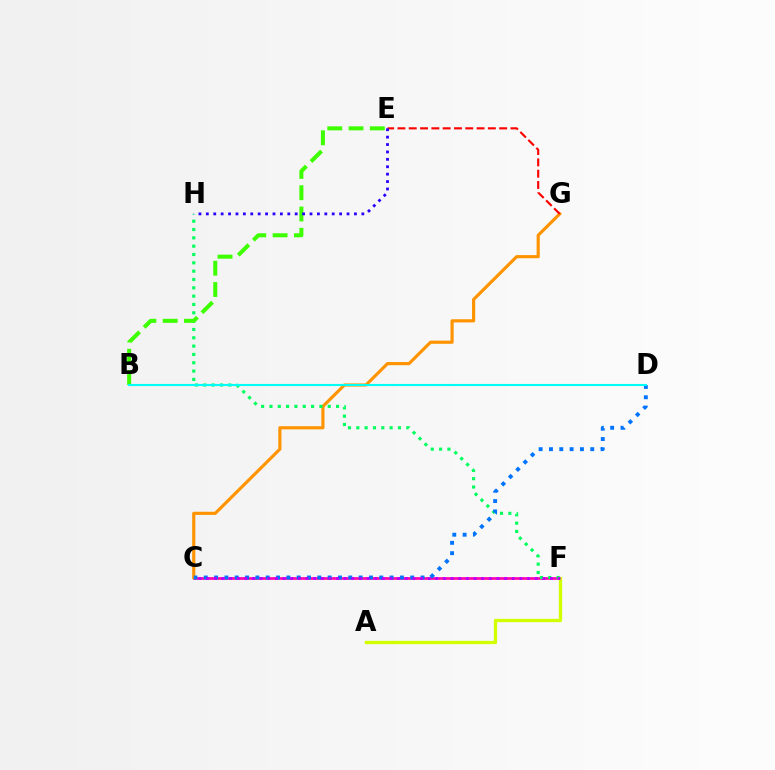{('C', 'F'): [{'color': '#ff00ac', 'line_style': 'solid', 'thickness': 1.92}, {'color': '#b900ff', 'line_style': 'dotted', 'thickness': 2.08}], ('C', 'G'): [{'color': '#ff9400', 'line_style': 'solid', 'thickness': 2.27}], ('A', 'F'): [{'color': '#d1ff00', 'line_style': 'solid', 'thickness': 2.37}], ('E', 'G'): [{'color': '#ff0000', 'line_style': 'dashed', 'thickness': 1.54}], ('F', 'H'): [{'color': '#00ff5c', 'line_style': 'dotted', 'thickness': 2.26}], ('B', 'E'): [{'color': '#3dff00', 'line_style': 'dashed', 'thickness': 2.89}], ('C', 'D'): [{'color': '#0074ff', 'line_style': 'dotted', 'thickness': 2.8}], ('B', 'D'): [{'color': '#00fff6', 'line_style': 'solid', 'thickness': 1.51}], ('E', 'H'): [{'color': '#2500ff', 'line_style': 'dotted', 'thickness': 2.01}]}